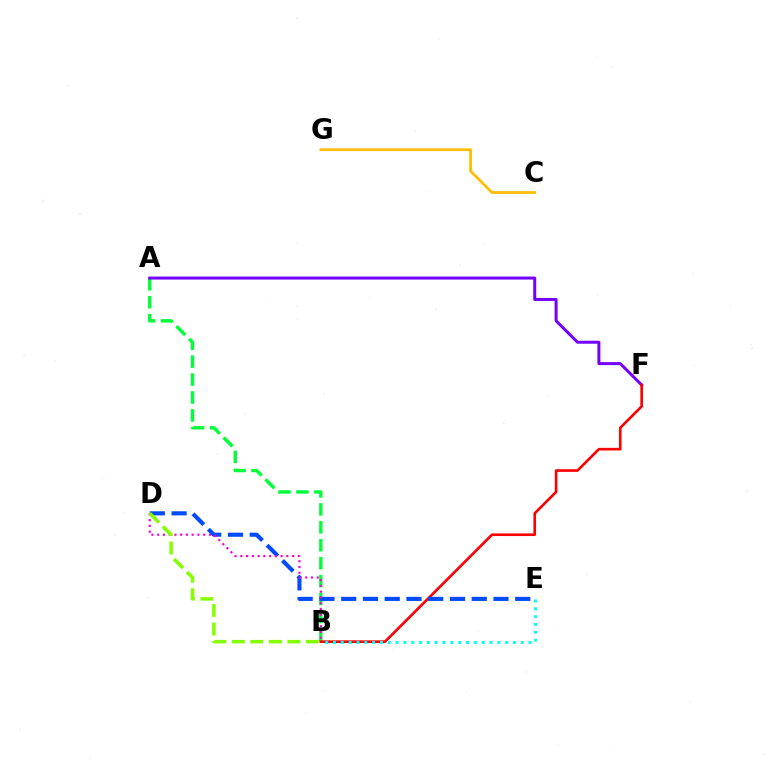{('A', 'B'): [{'color': '#00ff39', 'line_style': 'dashed', 'thickness': 2.44}], ('A', 'F'): [{'color': '#7200ff', 'line_style': 'solid', 'thickness': 2.15}], ('B', 'F'): [{'color': '#ff0000', 'line_style': 'solid', 'thickness': 1.9}], ('B', 'E'): [{'color': '#00fff6', 'line_style': 'dotted', 'thickness': 2.13}], ('C', 'G'): [{'color': '#ffbd00', 'line_style': 'solid', 'thickness': 1.96}], ('D', 'E'): [{'color': '#004bff', 'line_style': 'dashed', 'thickness': 2.96}], ('B', 'D'): [{'color': '#ff00cf', 'line_style': 'dotted', 'thickness': 1.56}, {'color': '#84ff00', 'line_style': 'dashed', 'thickness': 2.52}]}